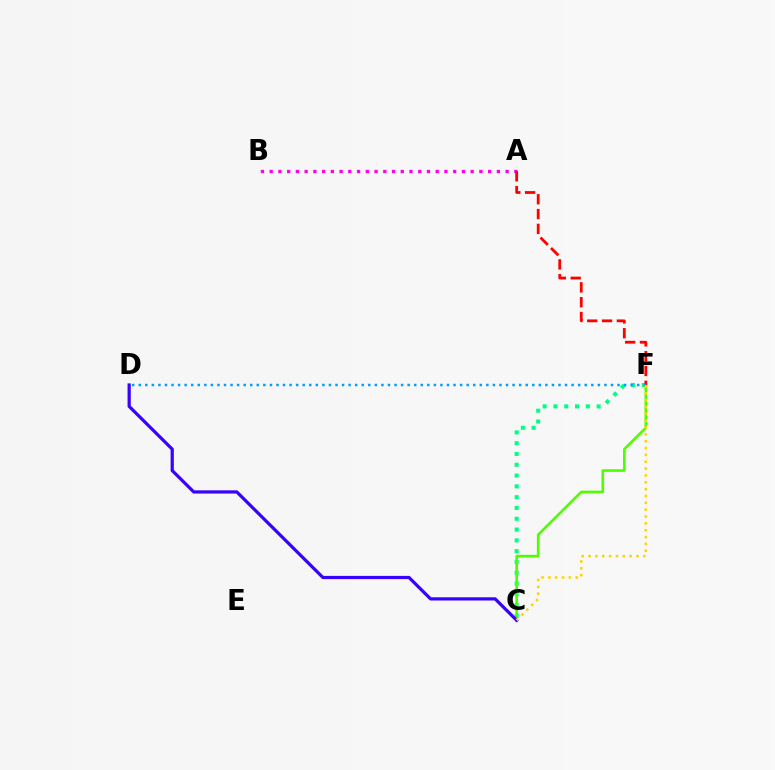{('C', 'F'): [{'color': '#00ff86', 'line_style': 'dotted', 'thickness': 2.93}, {'color': '#4fff00', 'line_style': 'solid', 'thickness': 1.89}, {'color': '#ffd500', 'line_style': 'dotted', 'thickness': 1.86}], ('A', 'B'): [{'color': '#ff00ed', 'line_style': 'dotted', 'thickness': 2.37}], ('A', 'F'): [{'color': '#ff0000', 'line_style': 'dashed', 'thickness': 2.01}], ('D', 'F'): [{'color': '#009eff', 'line_style': 'dotted', 'thickness': 1.78}], ('C', 'D'): [{'color': '#3700ff', 'line_style': 'solid', 'thickness': 2.31}]}